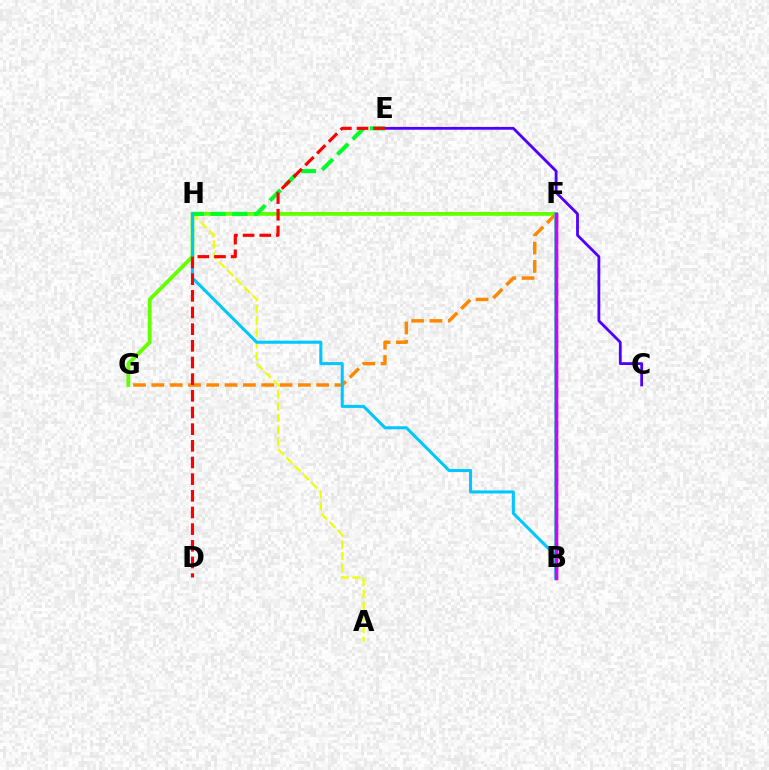{('B', 'F'): [{'color': '#003fff', 'line_style': 'dashed', 'thickness': 2.34}, {'color': '#00ffaf', 'line_style': 'solid', 'thickness': 2.58}, {'color': '#ff00a0', 'line_style': 'solid', 'thickness': 2.32}, {'color': '#d600ff', 'line_style': 'solid', 'thickness': 2.44}], ('F', 'G'): [{'color': '#66ff00', 'line_style': 'solid', 'thickness': 2.78}, {'color': '#ff8800', 'line_style': 'dashed', 'thickness': 2.49}], ('A', 'H'): [{'color': '#eeff00', 'line_style': 'dashed', 'thickness': 1.6}], ('E', 'H'): [{'color': '#00ff27', 'line_style': 'dashed', 'thickness': 2.94}], ('C', 'E'): [{'color': '#4f00ff', 'line_style': 'solid', 'thickness': 2.02}], ('B', 'H'): [{'color': '#00c7ff', 'line_style': 'solid', 'thickness': 2.21}], ('D', 'E'): [{'color': '#ff0000', 'line_style': 'dashed', 'thickness': 2.26}]}